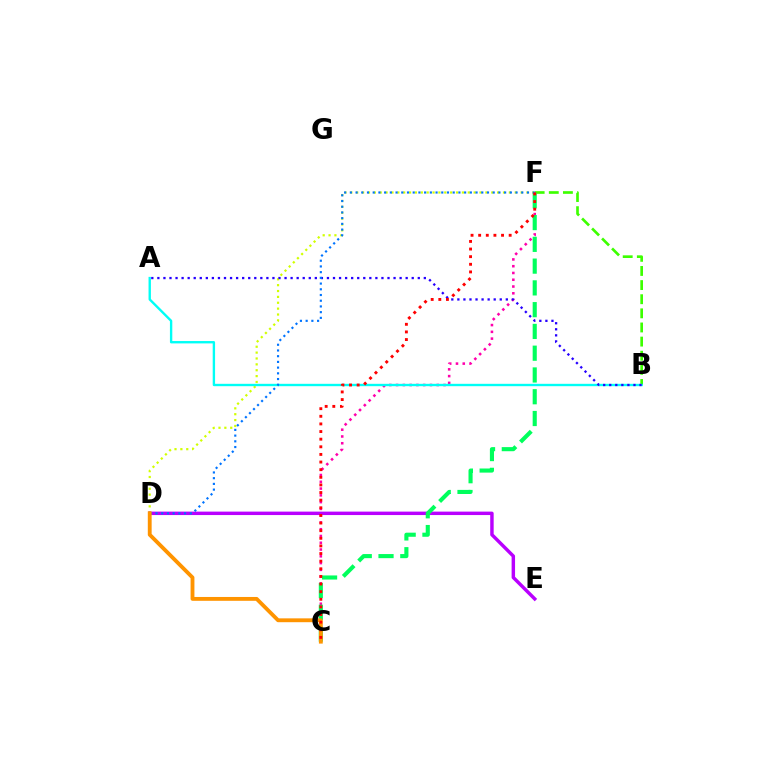{('D', 'F'): [{'color': '#d1ff00', 'line_style': 'dotted', 'thickness': 1.6}, {'color': '#0074ff', 'line_style': 'dotted', 'thickness': 1.55}], ('D', 'E'): [{'color': '#b900ff', 'line_style': 'solid', 'thickness': 2.48}], ('B', 'F'): [{'color': '#3dff00', 'line_style': 'dashed', 'thickness': 1.92}], ('C', 'F'): [{'color': '#ff00ac', 'line_style': 'dotted', 'thickness': 1.84}, {'color': '#00ff5c', 'line_style': 'dashed', 'thickness': 2.96}, {'color': '#ff0000', 'line_style': 'dotted', 'thickness': 2.07}], ('A', 'B'): [{'color': '#00fff6', 'line_style': 'solid', 'thickness': 1.71}, {'color': '#2500ff', 'line_style': 'dotted', 'thickness': 1.65}], ('C', 'D'): [{'color': '#ff9400', 'line_style': 'solid', 'thickness': 2.77}]}